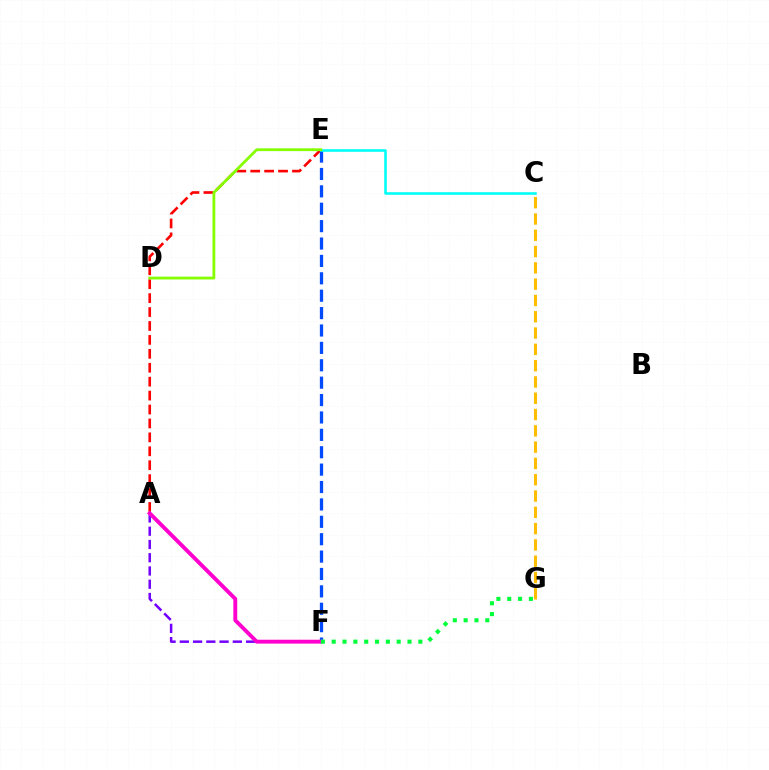{('A', 'F'): [{'color': '#7200ff', 'line_style': 'dashed', 'thickness': 1.8}, {'color': '#ff00cf', 'line_style': 'solid', 'thickness': 2.79}], ('C', 'G'): [{'color': '#ffbd00', 'line_style': 'dashed', 'thickness': 2.21}], ('A', 'E'): [{'color': '#ff0000', 'line_style': 'dashed', 'thickness': 1.89}], ('E', 'F'): [{'color': '#004bff', 'line_style': 'dashed', 'thickness': 2.36}], ('C', 'E'): [{'color': '#00fff6', 'line_style': 'solid', 'thickness': 1.86}], ('F', 'G'): [{'color': '#00ff39', 'line_style': 'dotted', 'thickness': 2.94}], ('D', 'E'): [{'color': '#84ff00', 'line_style': 'solid', 'thickness': 2.02}]}